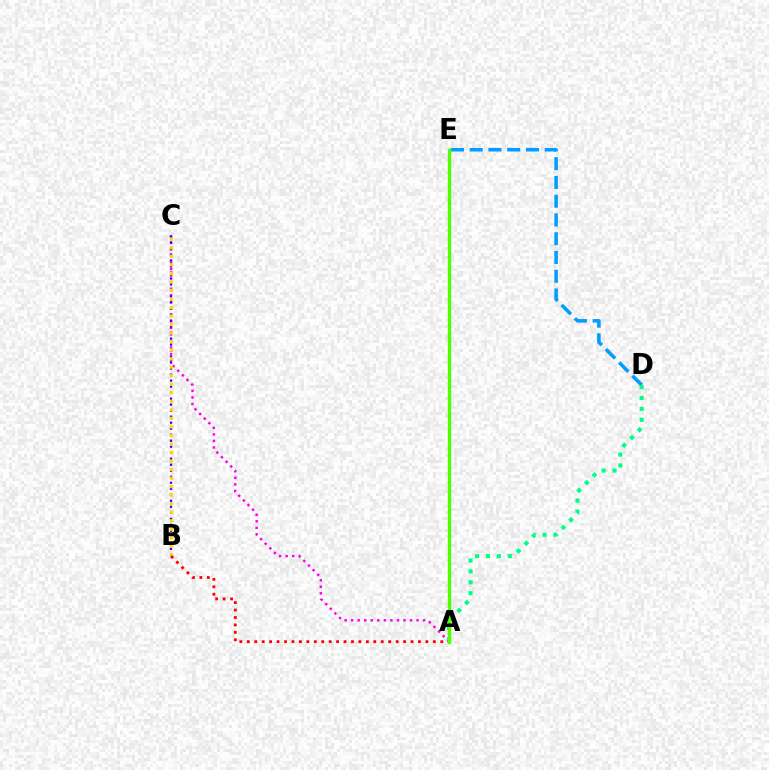{('D', 'E'): [{'color': '#009eff', 'line_style': 'dashed', 'thickness': 2.55}], ('A', 'C'): [{'color': '#ff00ed', 'line_style': 'dotted', 'thickness': 1.78}], ('A', 'D'): [{'color': '#00ff86', 'line_style': 'dotted', 'thickness': 2.96}], ('B', 'C'): [{'color': '#3700ff', 'line_style': 'dotted', 'thickness': 1.63}, {'color': '#ffd500', 'line_style': 'dotted', 'thickness': 2.32}], ('A', 'B'): [{'color': '#ff0000', 'line_style': 'dotted', 'thickness': 2.02}], ('A', 'E'): [{'color': '#4fff00', 'line_style': 'solid', 'thickness': 2.4}]}